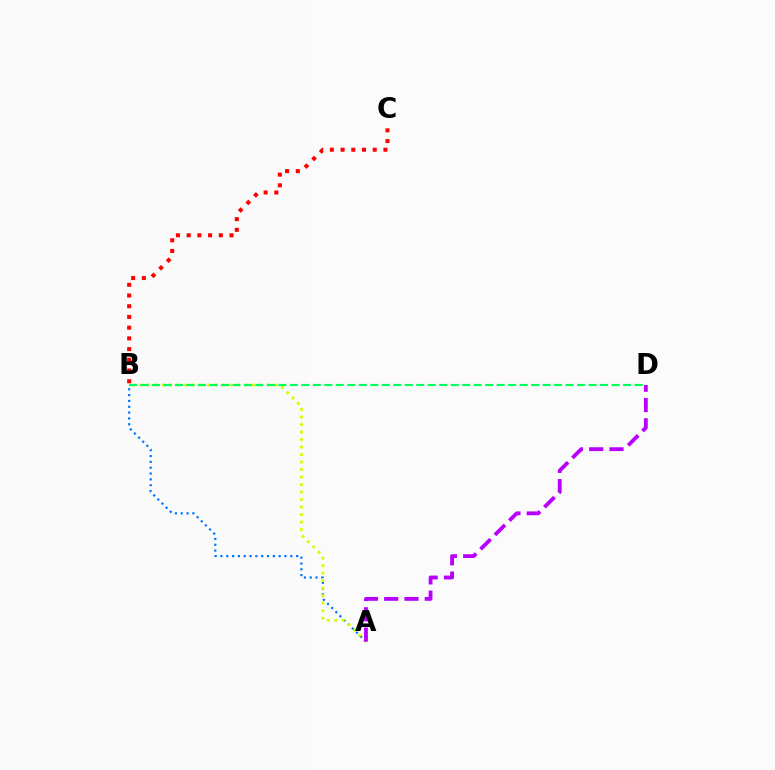{('A', 'B'): [{'color': '#0074ff', 'line_style': 'dotted', 'thickness': 1.58}, {'color': '#d1ff00', 'line_style': 'dotted', 'thickness': 2.04}], ('B', 'C'): [{'color': '#ff0000', 'line_style': 'dotted', 'thickness': 2.91}], ('A', 'D'): [{'color': '#b900ff', 'line_style': 'dashed', 'thickness': 2.76}], ('B', 'D'): [{'color': '#00ff5c', 'line_style': 'dashed', 'thickness': 1.56}]}